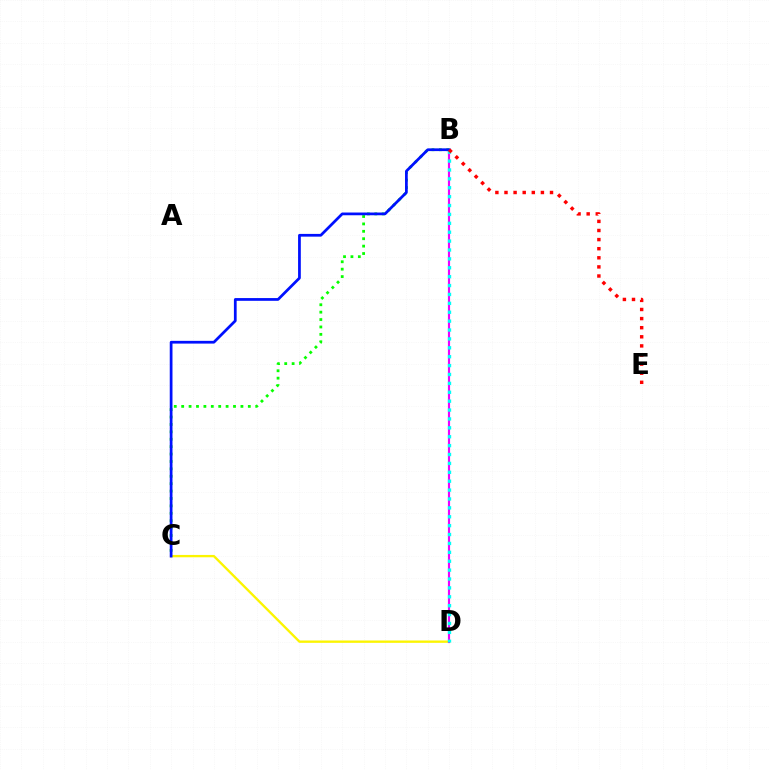{('C', 'D'): [{'color': '#fcf500', 'line_style': 'solid', 'thickness': 1.68}], ('B', 'C'): [{'color': '#08ff00', 'line_style': 'dotted', 'thickness': 2.01}, {'color': '#0010ff', 'line_style': 'solid', 'thickness': 1.97}], ('B', 'D'): [{'color': '#ee00ff', 'line_style': 'solid', 'thickness': 1.56}, {'color': '#00fff6', 'line_style': 'dotted', 'thickness': 2.42}], ('B', 'E'): [{'color': '#ff0000', 'line_style': 'dotted', 'thickness': 2.47}]}